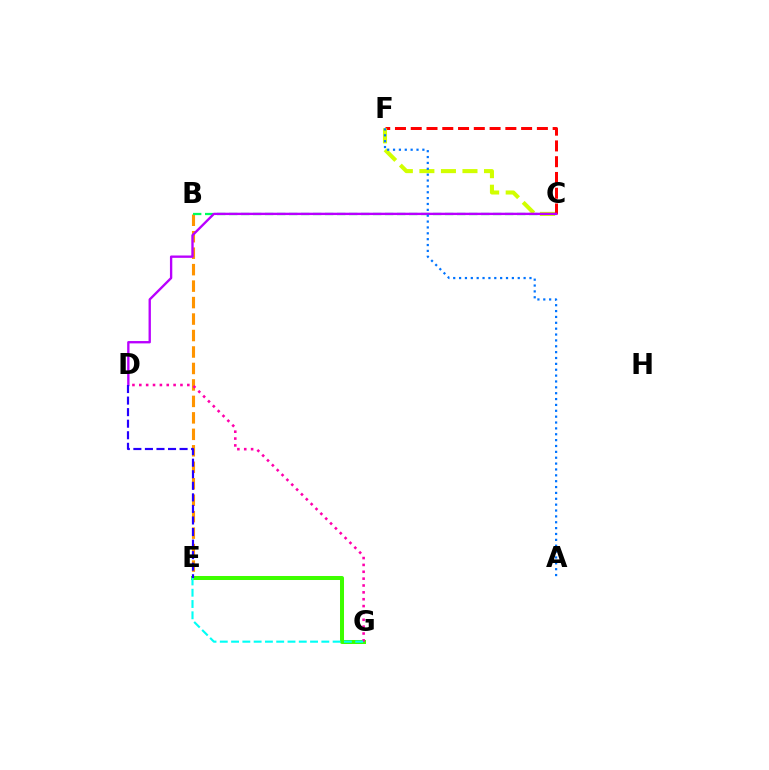{('B', 'E'): [{'color': '#ff9400', 'line_style': 'dashed', 'thickness': 2.24}], ('B', 'C'): [{'color': '#00ff5c', 'line_style': 'dashed', 'thickness': 1.63}], ('E', 'G'): [{'color': '#3dff00', 'line_style': 'solid', 'thickness': 2.89}, {'color': '#00fff6', 'line_style': 'dashed', 'thickness': 1.53}], ('C', 'F'): [{'color': '#ff0000', 'line_style': 'dashed', 'thickness': 2.14}, {'color': '#d1ff00', 'line_style': 'dashed', 'thickness': 2.93}], ('C', 'D'): [{'color': '#b900ff', 'line_style': 'solid', 'thickness': 1.69}], ('D', 'G'): [{'color': '#ff00ac', 'line_style': 'dotted', 'thickness': 1.86}], ('A', 'F'): [{'color': '#0074ff', 'line_style': 'dotted', 'thickness': 1.59}], ('D', 'E'): [{'color': '#2500ff', 'line_style': 'dashed', 'thickness': 1.57}]}